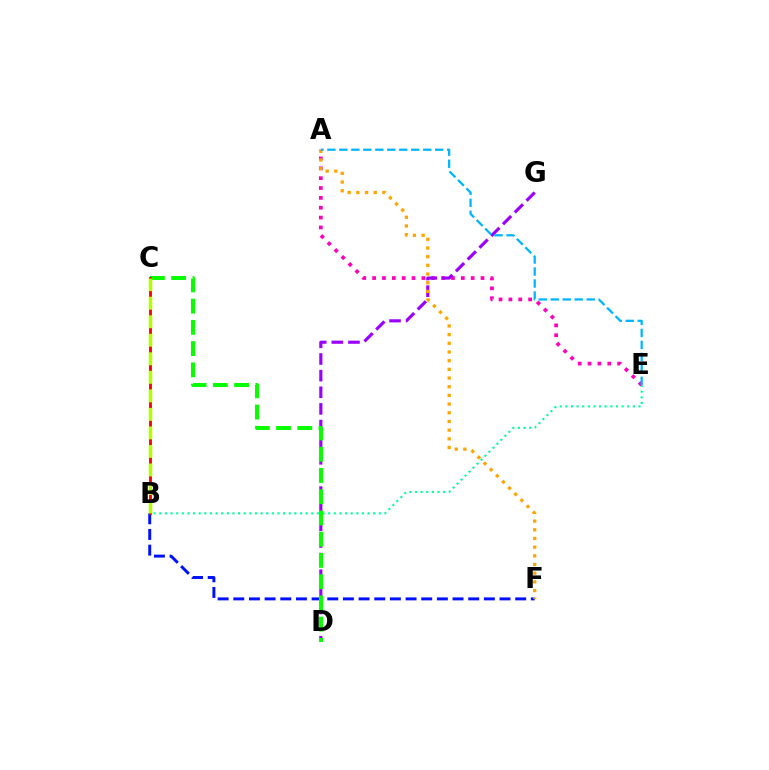{('B', 'E'): [{'color': '#00ff9d', 'line_style': 'dotted', 'thickness': 1.53}], ('A', 'E'): [{'color': '#ff00bd', 'line_style': 'dotted', 'thickness': 2.68}, {'color': '#00b5ff', 'line_style': 'dashed', 'thickness': 1.63}], ('B', 'F'): [{'color': '#0010ff', 'line_style': 'dashed', 'thickness': 2.13}], ('D', 'G'): [{'color': '#9b00ff', 'line_style': 'dashed', 'thickness': 2.26}], ('A', 'F'): [{'color': '#ffa500', 'line_style': 'dotted', 'thickness': 2.36}], ('C', 'D'): [{'color': '#08ff00', 'line_style': 'dashed', 'thickness': 2.89}], ('B', 'C'): [{'color': '#ff0000', 'line_style': 'solid', 'thickness': 2.05}, {'color': '#b3ff00', 'line_style': 'dashed', 'thickness': 2.52}]}